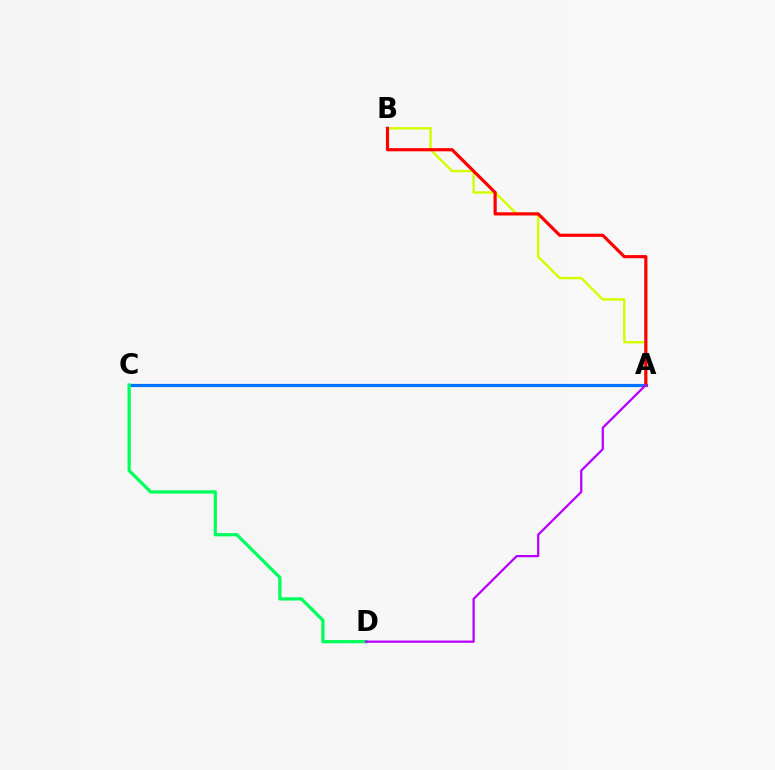{('A', 'C'): [{'color': '#0074ff', 'line_style': 'solid', 'thickness': 2.29}], ('C', 'D'): [{'color': '#00ff5c', 'line_style': 'solid', 'thickness': 2.34}], ('A', 'B'): [{'color': '#d1ff00', 'line_style': 'solid', 'thickness': 1.73}, {'color': '#ff0000', 'line_style': 'solid', 'thickness': 2.29}], ('A', 'D'): [{'color': '#b900ff', 'line_style': 'solid', 'thickness': 1.63}]}